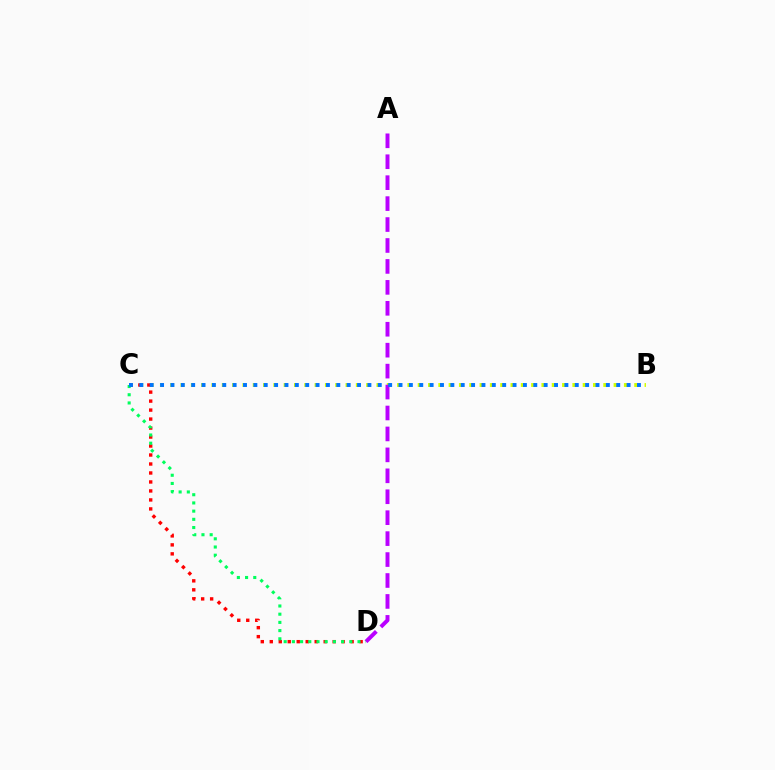{('B', 'C'): [{'color': '#d1ff00', 'line_style': 'dotted', 'thickness': 2.8}, {'color': '#0074ff', 'line_style': 'dotted', 'thickness': 2.82}], ('A', 'D'): [{'color': '#b900ff', 'line_style': 'dashed', 'thickness': 2.84}], ('C', 'D'): [{'color': '#ff0000', 'line_style': 'dotted', 'thickness': 2.44}, {'color': '#00ff5c', 'line_style': 'dotted', 'thickness': 2.23}]}